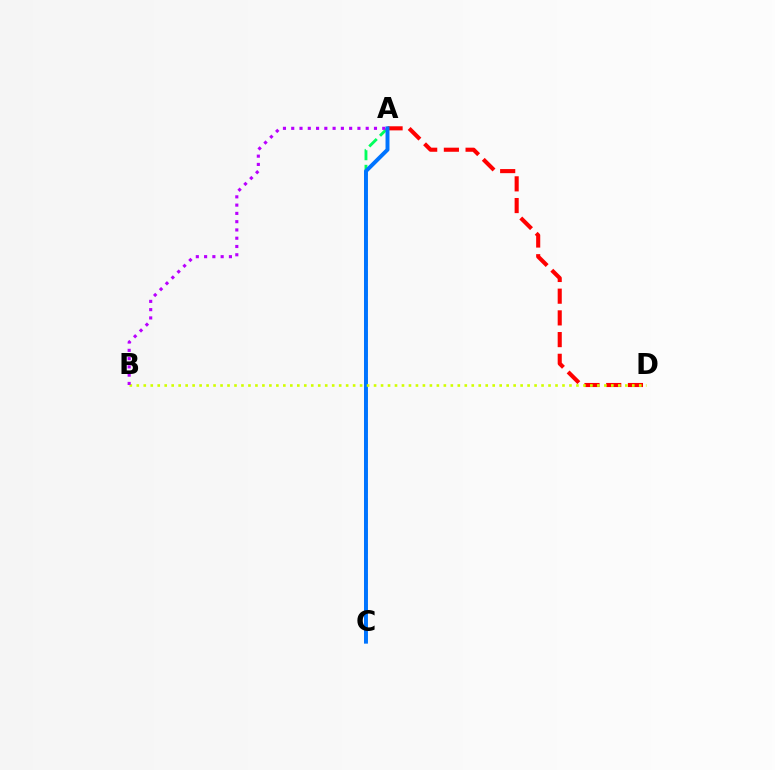{('A', 'D'): [{'color': '#ff0000', 'line_style': 'dashed', 'thickness': 2.95}], ('A', 'C'): [{'color': '#00ff5c', 'line_style': 'dashed', 'thickness': 2.06}, {'color': '#0074ff', 'line_style': 'solid', 'thickness': 2.84}], ('B', 'D'): [{'color': '#d1ff00', 'line_style': 'dotted', 'thickness': 1.9}], ('A', 'B'): [{'color': '#b900ff', 'line_style': 'dotted', 'thickness': 2.25}]}